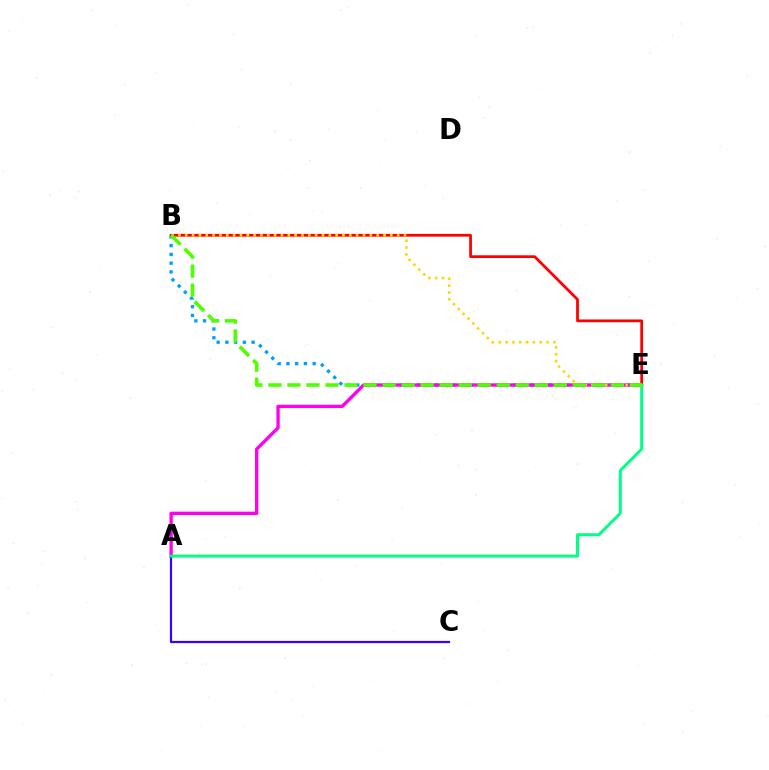{('B', 'E'): [{'color': '#009eff', 'line_style': 'dotted', 'thickness': 2.37}, {'color': '#ff0000', 'line_style': 'solid', 'thickness': 1.98}, {'color': '#ffd500', 'line_style': 'dotted', 'thickness': 1.86}, {'color': '#4fff00', 'line_style': 'dashed', 'thickness': 2.58}], ('A', 'E'): [{'color': '#ff00ed', 'line_style': 'solid', 'thickness': 2.39}, {'color': '#00ff86', 'line_style': 'solid', 'thickness': 2.13}], ('A', 'C'): [{'color': '#3700ff', 'line_style': 'solid', 'thickness': 1.59}]}